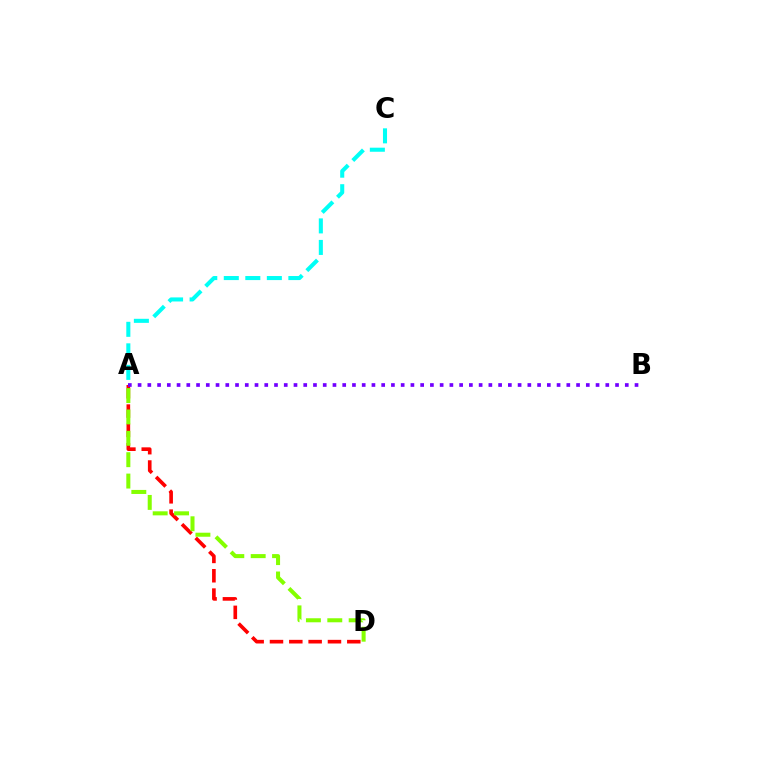{('A', 'C'): [{'color': '#00fff6', 'line_style': 'dashed', 'thickness': 2.92}], ('A', 'D'): [{'color': '#ff0000', 'line_style': 'dashed', 'thickness': 2.63}, {'color': '#84ff00', 'line_style': 'dashed', 'thickness': 2.9}], ('A', 'B'): [{'color': '#7200ff', 'line_style': 'dotted', 'thickness': 2.65}]}